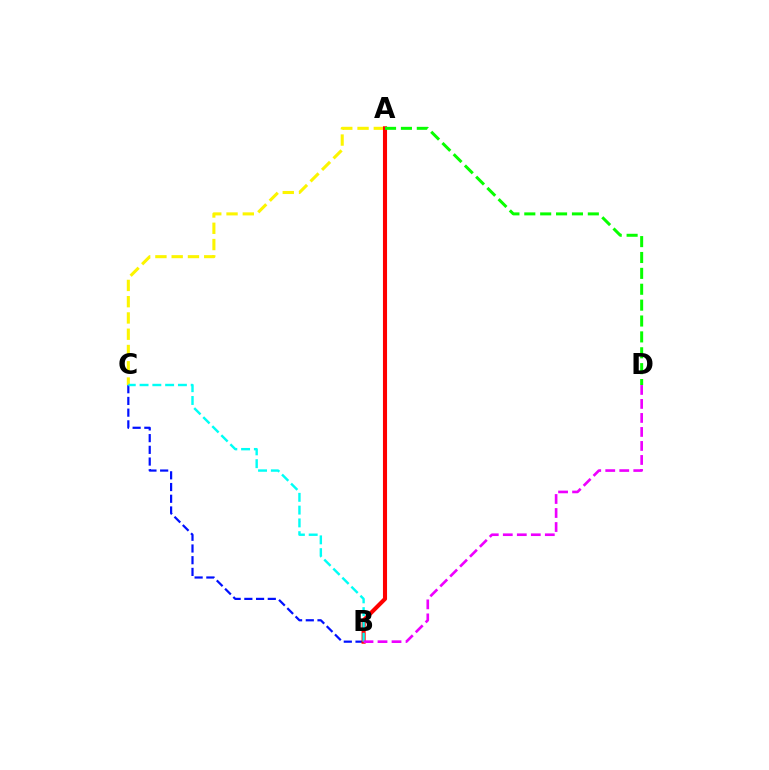{('B', 'C'): [{'color': '#0010ff', 'line_style': 'dashed', 'thickness': 1.59}, {'color': '#00fff6', 'line_style': 'dashed', 'thickness': 1.74}], ('A', 'C'): [{'color': '#fcf500', 'line_style': 'dashed', 'thickness': 2.21}], ('A', 'B'): [{'color': '#ff0000', 'line_style': 'solid', 'thickness': 2.94}], ('B', 'D'): [{'color': '#ee00ff', 'line_style': 'dashed', 'thickness': 1.9}], ('A', 'D'): [{'color': '#08ff00', 'line_style': 'dashed', 'thickness': 2.16}]}